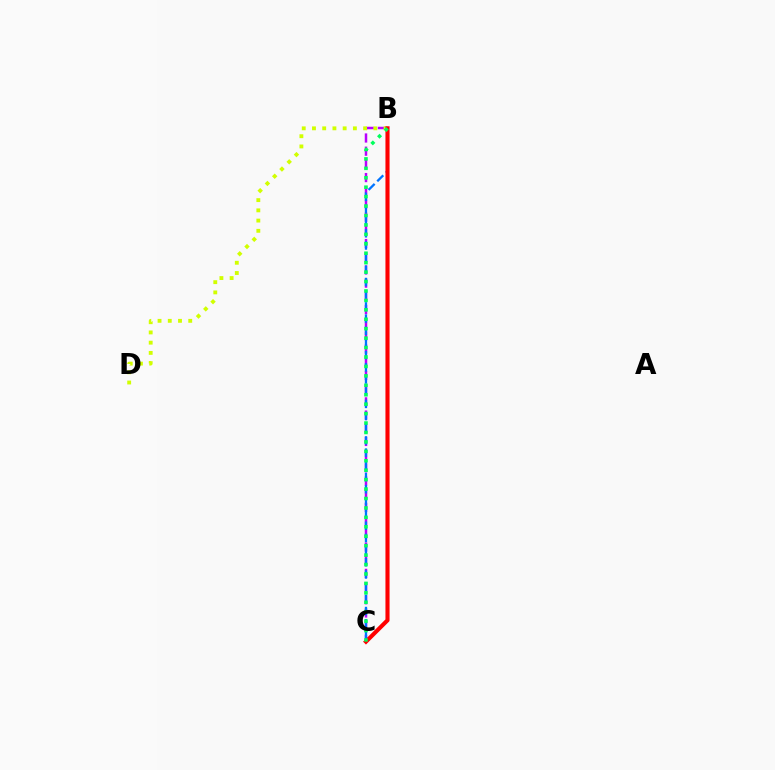{('B', 'C'): [{'color': '#b900ff', 'line_style': 'dashed', 'thickness': 1.79}, {'color': '#0074ff', 'line_style': 'dashed', 'thickness': 1.66}, {'color': '#ff0000', 'line_style': 'solid', 'thickness': 2.95}, {'color': '#00ff5c', 'line_style': 'dotted', 'thickness': 2.56}], ('B', 'D'): [{'color': '#d1ff00', 'line_style': 'dotted', 'thickness': 2.78}]}